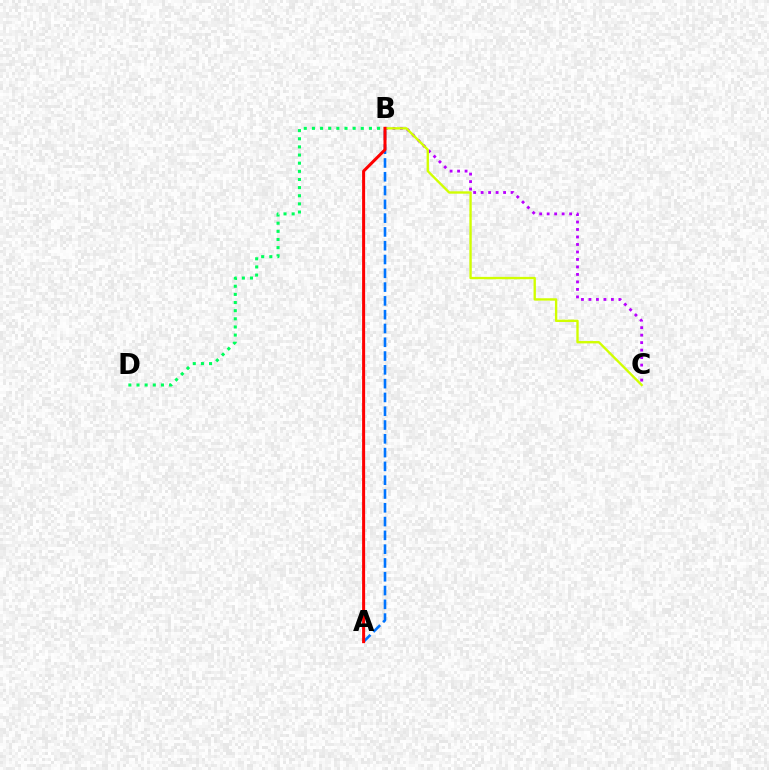{('A', 'B'): [{'color': '#0074ff', 'line_style': 'dashed', 'thickness': 1.87}, {'color': '#ff0000', 'line_style': 'solid', 'thickness': 2.17}], ('B', 'D'): [{'color': '#00ff5c', 'line_style': 'dotted', 'thickness': 2.21}], ('B', 'C'): [{'color': '#b900ff', 'line_style': 'dotted', 'thickness': 2.03}, {'color': '#d1ff00', 'line_style': 'solid', 'thickness': 1.7}]}